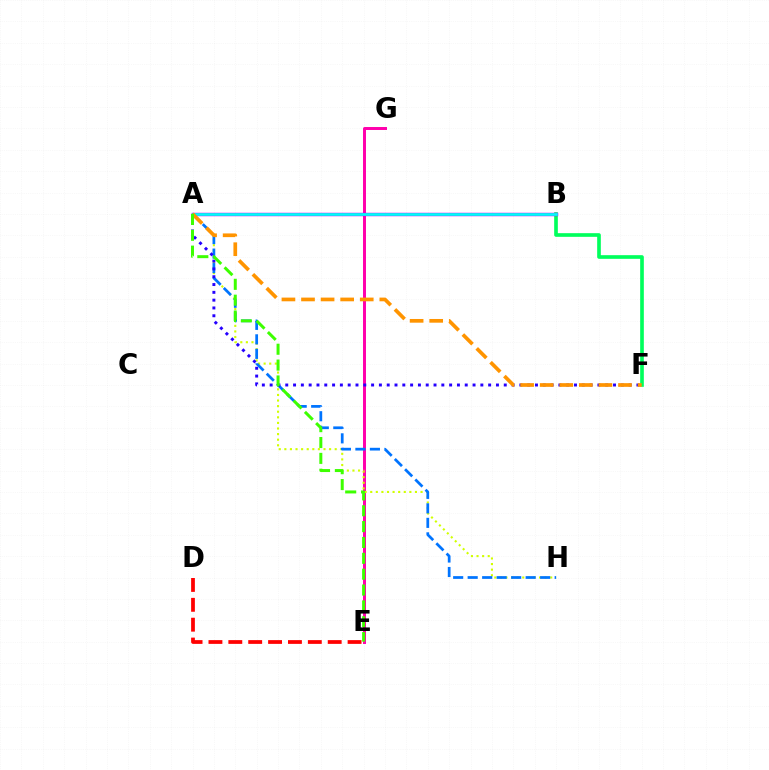{('B', 'F'): [{'color': '#00ff5c', 'line_style': 'solid', 'thickness': 2.63}], ('E', 'G'): [{'color': '#ff00ac', 'line_style': 'solid', 'thickness': 2.14}], ('A', 'H'): [{'color': '#d1ff00', 'line_style': 'dotted', 'thickness': 1.52}, {'color': '#0074ff', 'line_style': 'dashed', 'thickness': 1.97}], ('A', 'B'): [{'color': '#b900ff', 'line_style': 'solid', 'thickness': 2.47}, {'color': '#00fff6', 'line_style': 'solid', 'thickness': 1.93}], ('A', 'F'): [{'color': '#2500ff', 'line_style': 'dotted', 'thickness': 2.12}, {'color': '#ff9400', 'line_style': 'dashed', 'thickness': 2.66}], ('D', 'E'): [{'color': '#ff0000', 'line_style': 'dashed', 'thickness': 2.7}], ('A', 'E'): [{'color': '#3dff00', 'line_style': 'dashed', 'thickness': 2.15}]}